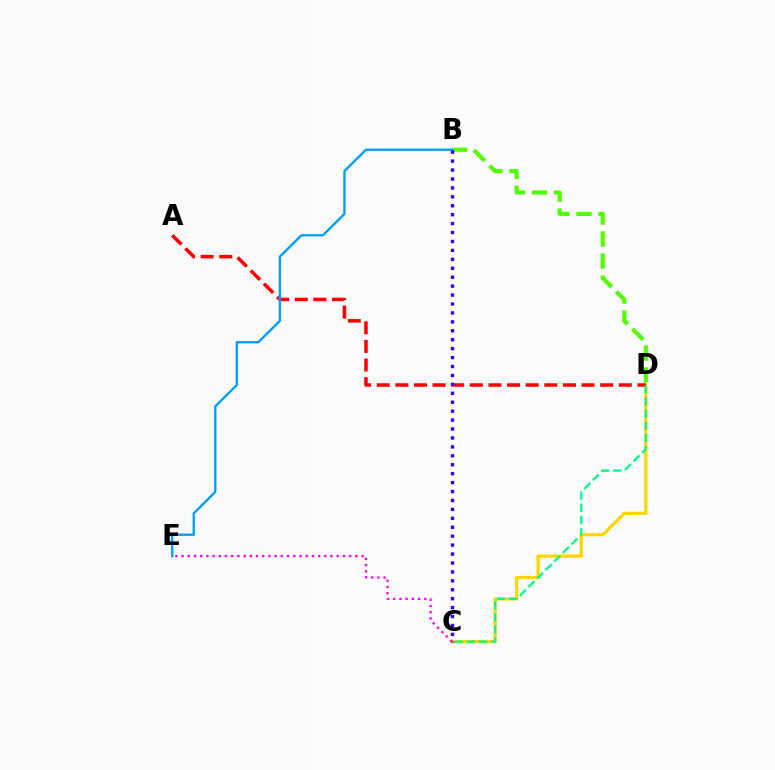{('C', 'D'): [{'color': '#ffd500', 'line_style': 'solid', 'thickness': 2.33}, {'color': '#00ff86', 'line_style': 'dashed', 'thickness': 1.65}], ('A', 'D'): [{'color': '#ff0000', 'line_style': 'dashed', 'thickness': 2.53}], ('B', 'D'): [{'color': '#4fff00', 'line_style': 'dashed', 'thickness': 2.99}], ('B', 'E'): [{'color': '#009eff', 'line_style': 'solid', 'thickness': 1.68}], ('C', 'E'): [{'color': '#ff00ed', 'line_style': 'dotted', 'thickness': 1.69}], ('B', 'C'): [{'color': '#3700ff', 'line_style': 'dotted', 'thickness': 2.43}]}